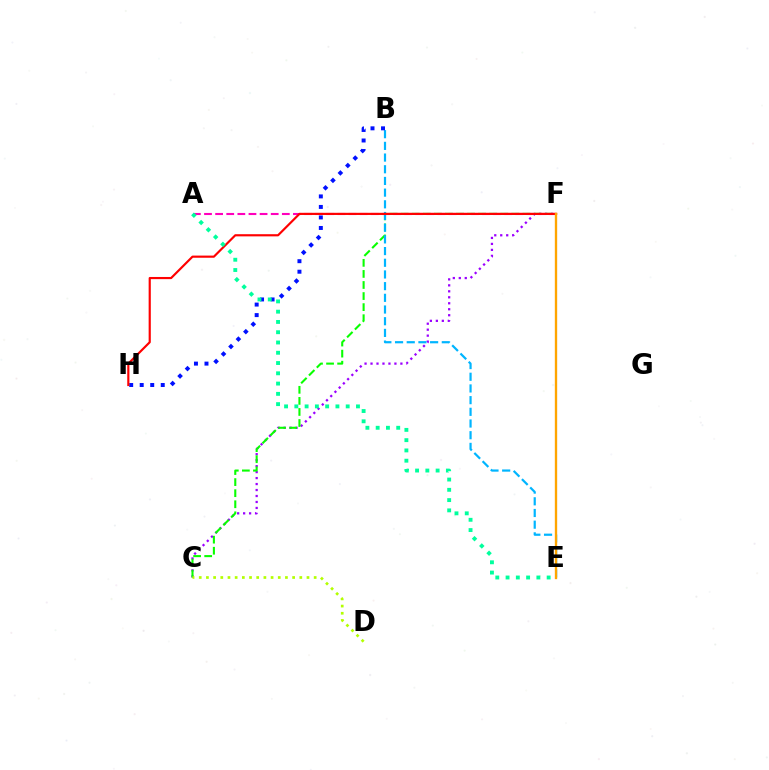{('C', 'F'): [{'color': '#9b00ff', 'line_style': 'dotted', 'thickness': 1.62}, {'color': '#08ff00', 'line_style': 'dashed', 'thickness': 1.5}], ('A', 'F'): [{'color': '#ff00bd', 'line_style': 'dashed', 'thickness': 1.51}], ('B', 'E'): [{'color': '#00b5ff', 'line_style': 'dashed', 'thickness': 1.59}], ('B', 'H'): [{'color': '#0010ff', 'line_style': 'dotted', 'thickness': 2.86}], ('F', 'H'): [{'color': '#ff0000', 'line_style': 'solid', 'thickness': 1.56}], ('A', 'E'): [{'color': '#00ff9d', 'line_style': 'dotted', 'thickness': 2.79}], ('C', 'D'): [{'color': '#b3ff00', 'line_style': 'dotted', 'thickness': 1.95}], ('E', 'F'): [{'color': '#ffa500', 'line_style': 'solid', 'thickness': 1.69}]}